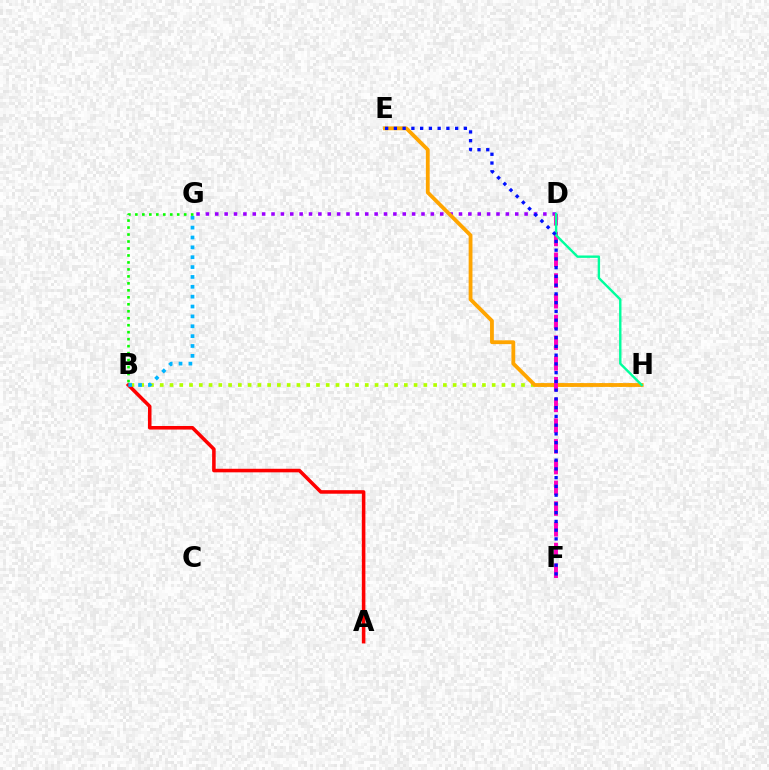{('D', 'G'): [{'color': '#9b00ff', 'line_style': 'dotted', 'thickness': 2.55}], ('B', 'H'): [{'color': '#b3ff00', 'line_style': 'dotted', 'thickness': 2.65}], ('E', 'H'): [{'color': '#ffa500', 'line_style': 'solid', 'thickness': 2.75}], ('A', 'B'): [{'color': '#ff0000', 'line_style': 'solid', 'thickness': 2.56}], ('B', 'G'): [{'color': '#00b5ff', 'line_style': 'dotted', 'thickness': 2.68}, {'color': '#08ff00', 'line_style': 'dotted', 'thickness': 1.9}], ('D', 'F'): [{'color': '#ff00bd', 'line_style': 'dashed', 'thickness': 2.82}], ('D', 'H'): [{'color': '#00ff9d', 'line_style': 'solid', 'thickness': 1.73}], ('E', 'F'): [{'color': '#0010ff', 'line_style': 'dotted', 'thickness': 2.38}]}